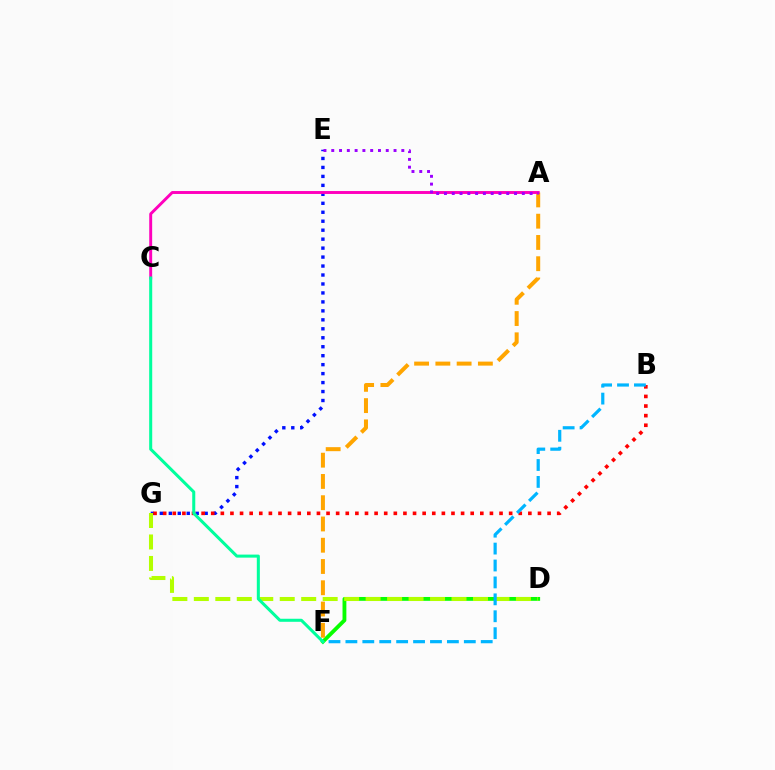{('D', 'F'): [{'color': '#08ff00', 'line_style': 'solid', 'thickness': 2.76}], ('A', 'F'): [{'color': '#ffa500', 'line_style': 'dashed', 'thickness': 2.89}], ('E', 'G'): [{'color': '#0010ff', 'line_style': 'dotted', 'thickness': 2.44}], ('A', 'C'): [{'color': '#ff00bd', 'line_style': 'solid', 'thickness': 2.11}], ('D', 'G'): [{'color': '#b3ff00', 'line_style': 'dashed', 'thickness': 2.92}], ('A', 'E'): [{'color': '#9b00ff', 'line_style': 'dotted', 'thickness': 2.12}], ('B', 'G'): [{'color': '#ff0000', 'line_style': 'dotted', 'thickness': 2.61}], ('B', 'F'): [{'color': '#00b5ff', 'line_style': 'dashed', 'thickness': 2.3}], ('C', 'F'): [{'color': '#00ff9d', 'line_style': 'solid', 'thickness': 2.19}]}